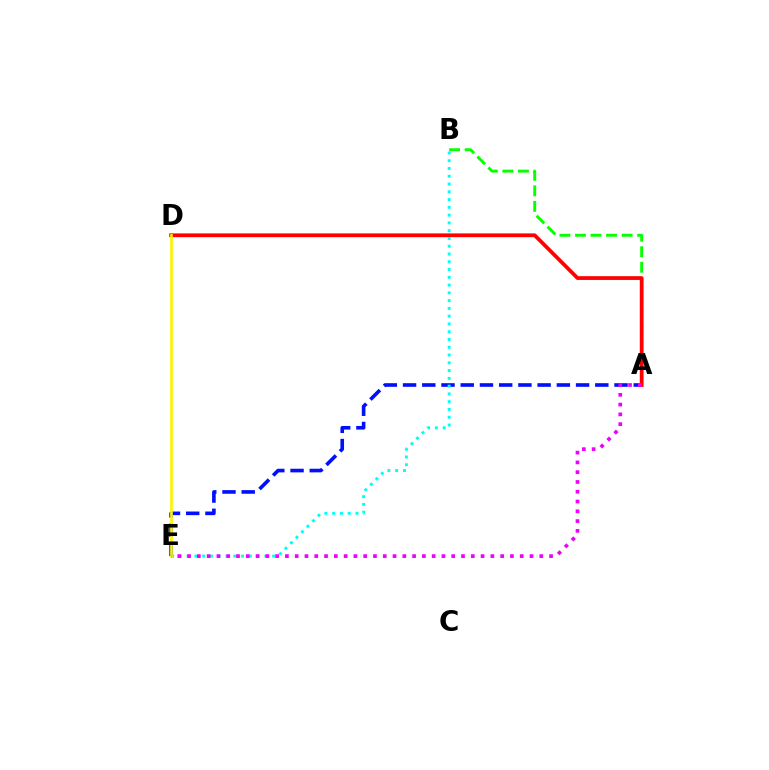{('A', 'B'): [{'color': '#08ff00', 'line_style': 'dashed', 'thickness': 2.11}], ('A', 'E'): [{'color': '#0010ff', 'line_style': 'dashed', 'thickness': 2.61}, {'color': '#ee00ff', 'line_style': 'dotted', 'thickness': 2.66}], ('A', 'D'): [{'color': '#ff0000', 'line_style': 'solid', 'thickness': 2.71}], ('B', 'E'): [{'color': '#00fff6', 'line_style': 'dotted', 'thickness': 2.11}], ('D', 'E'): [{'color': '#fcf500', 'line_style': 'solid', 'thickness': 1.91}]}